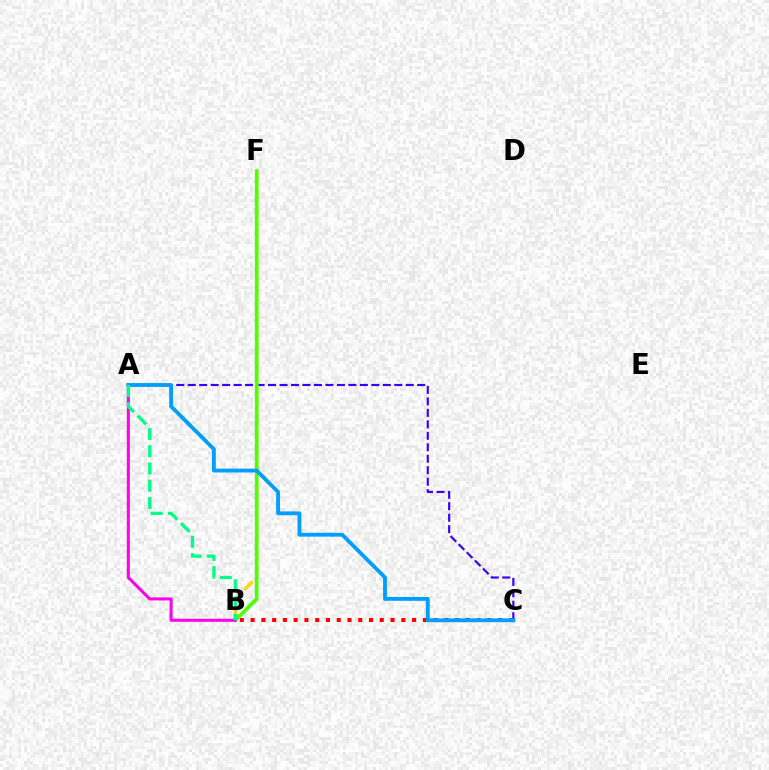{('A', 'C'): [{'color': '#3700ff', 'line_style': 'dashed', 'thickness': 1.56}, {'color': '#009eff', 'line_style': 'solid', 'thickness': 2.75}], ('B', 'C'): [{'color': '#ff0000', 'line_style': 'dotted', 'thickness': 2.93}], ('B', 'F'): [{'color': '#ffd500', 'line_style': 'dashed', 'thickness': 2.32}, {'color': '#4fff00', 'line_style': 'solid', 'thickness': 2.62}], ('A', 'B'): [{'color': '#ff00ed', 'line_style': 'solid', 'thickness': 2.2}, {'color': '#00ff86', 'line_style': 'dashed', 'thickness': 2.34}]}